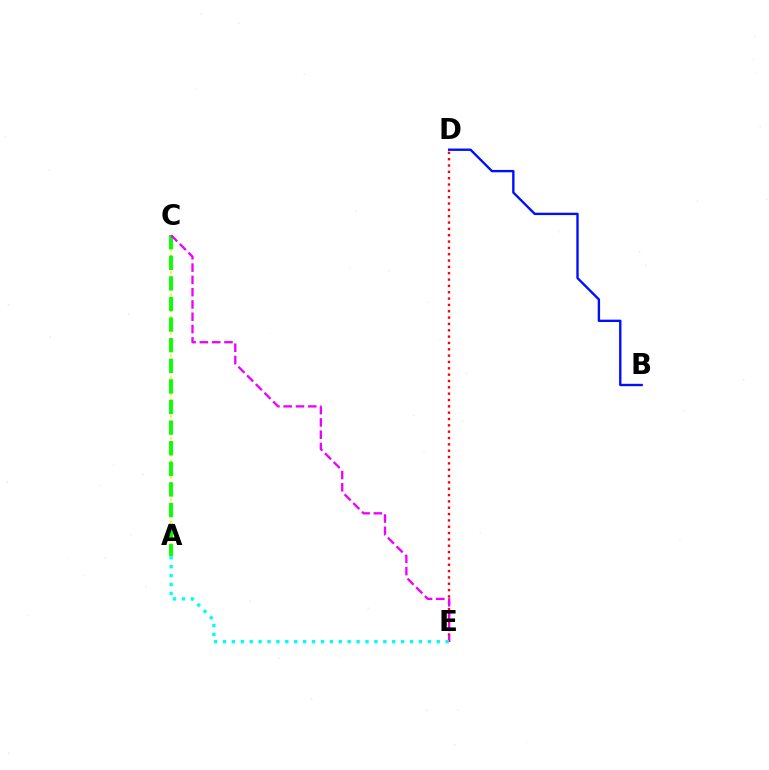{('A', 'C'): [{'color': '#fcf500', 'line_style': 'dotted', 'thickness': 1.5}, {'color': '#08ff00', 'line_style': 'dashed', 'thickness': 2.8}], ('D', 'E'): [{'color': '#ff0000', 'line_style': 'dotted', 'thickness': 1.72}], ('B', 'D'): [{'color': '#0010ff', 'line_style': 'solid', 'thickness': 1.71}], ('C', 'E'): [{'color': '#ee00ff', 'line_style': 'dashed', 'thickness': 1.67}], ('A', 'E'): [{'color': '#00fff6', 'line_style': 'dotted', 'thickness': 2.42}]}